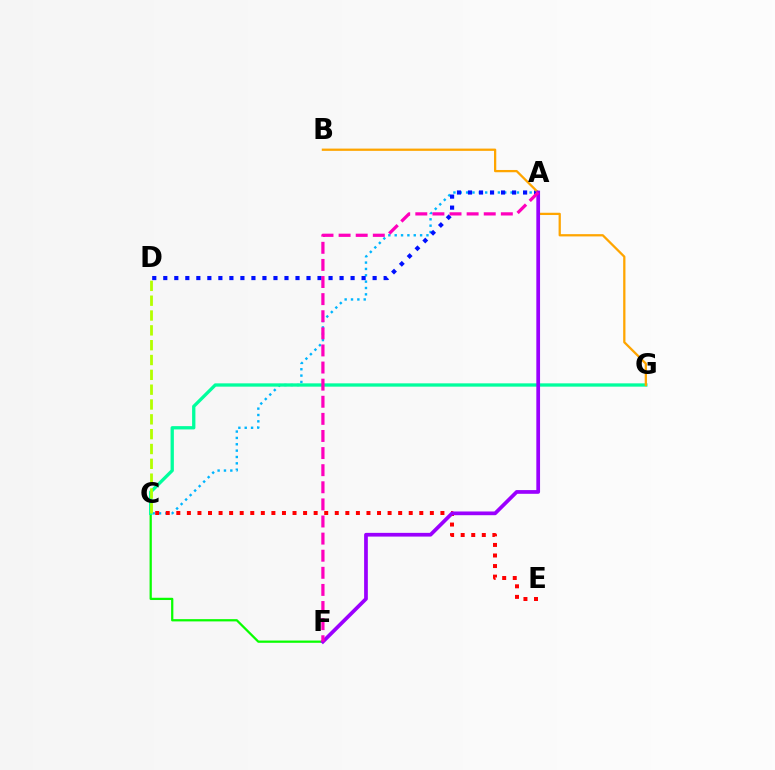{('A', 'C'): [{'color': '#00b5ff', 'line_style': 'dotted', 'thickness': 1.73}], ('A', 'D'): [{'color': '#0010ff', 'line_style': 'dotted', 'thickness': 2.99}], ('C', 'F'): [{'color': '#08ff00', 'line_style': 'solid', 'thickness': 1.62}], ('C', 'G'): [{'color': '#00ff9d', 'line_style': 'solid', 'thickness': 2.38}], ('B', 'G'): [{'color': '#ffa500', 'line_style': 'solid', 'thickness': 1.63}], ('C', 'D'): [{'color': '#b3ff00', 'line_style': 'dashed', 'thickness': 2.01}], ('C', 'E'): [{'color': '#ff0000', 'line_style': 'dotted', 'thickness': 2.87}], ('A', 'F'): [{'color': '#9b00ff', 'line_style': 'solid', 'thickness': 2.68}, {'color': '#ff00bd', 'line_style': 'dashed', 'thickness': 2.32}]}